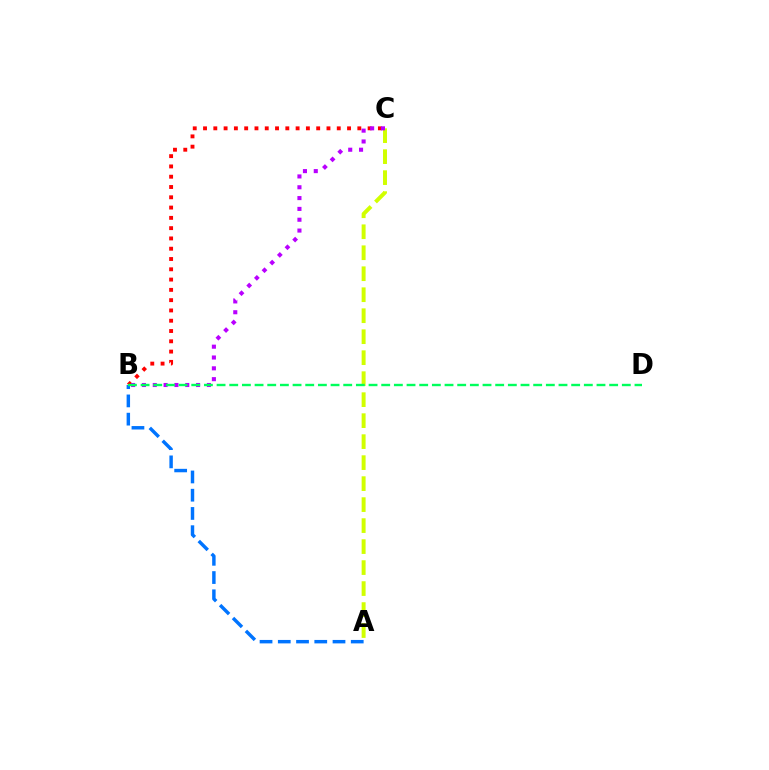{('B', 'C'): [{'color': '#ff0000', 'line_style': 'dotted', 'thickness': 2.79}, {'color': '#b900ff', 'line_style': 'dotted', 'thickness': 2.94}], ('A', 'B'): [{'color': '#0074ff', 'line_style': 'dashed', 'thickness': 2.48}], ('A', 'C'): [{'color': '#d1ff00', 'line_style': 'dashed', 'thickness': 2.85}], ('B', 'D'): [{'color': '#00ff5c', 'line_style': 'dashed', 'thickness': 1.72}]}